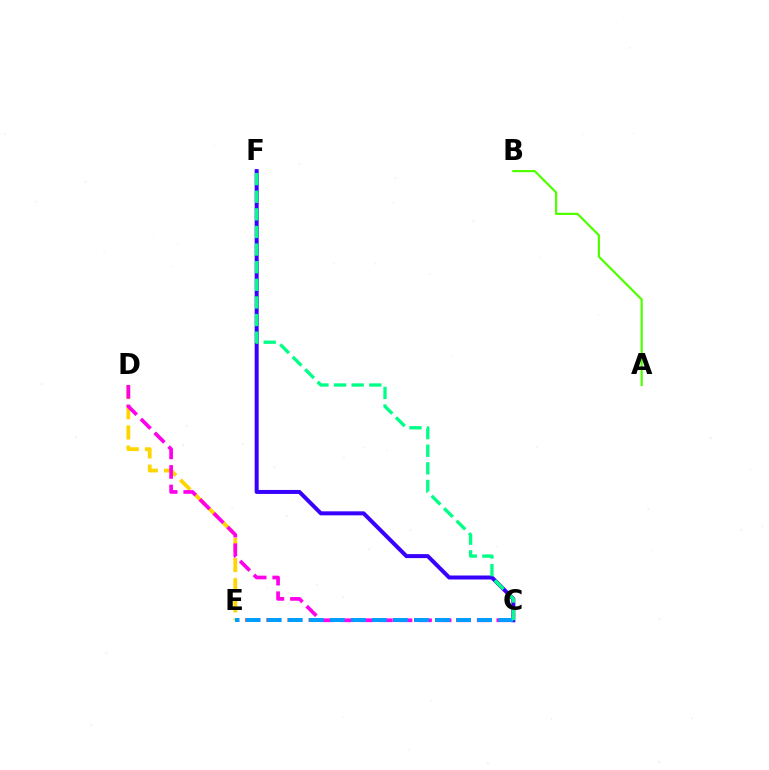{('A', 'B'): [{'color': '#4fff00', 'line_style': 'solid', 'thickness': 1.59}], ('C', 'E'): [{'color': '#ff0000', 'line_style': 'dotted', 'thickness': 2.87}, {'color': '#009eff', 'line_style': 'dashed', 'thickness': 2.86}], ('D', 'E'): [{'color': '#ffd500', 'line_style': 'dashed', 'thickness': 2.74}], ('C', 'F'): [{'color': '#3700ff', 'line_style': 'solid', 'thickness': 2.87}, {'color': '#00ff86', 'line_style': 'dashed', 'thickness': 2.39}], ('C', 'D'): [{'color': '#ff00ed', 'line_style': 'dashed', 'thickness': 2.66}]}